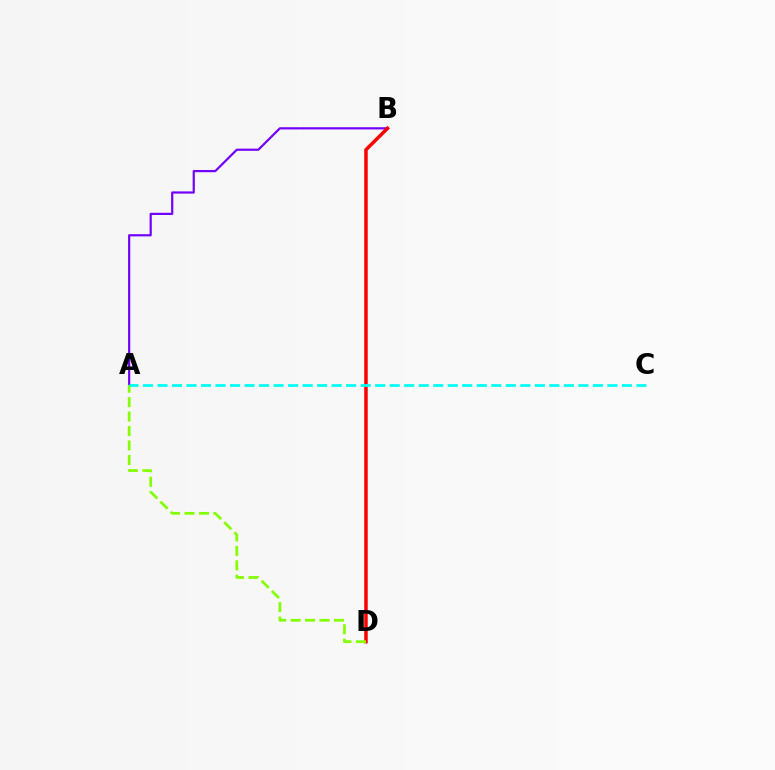{('A', 'B'): [{'color': '#7200ff', 'line_style': 'solid', 'thickness': 1.58}], ('B', 'D'): [{'color': '#ff0000', 'line_style': 'solid', 'thickness': 2.52}], ('A', 'D'): [{'color': '#84ff00', 'line_style': 'dashed', 'thickness': 1.96}], ('A', 'C'): [{'color': '#00fff6', 'line_style': 'dashed', 'thickness': 1.97}]}